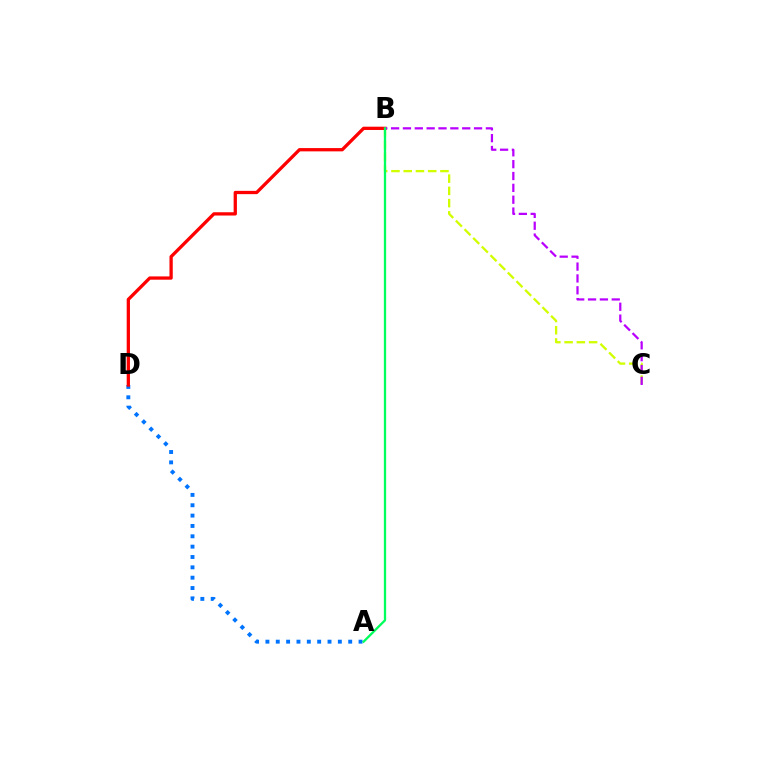{('A', 'D'): [{'color': '#0074ff', 'line_style': 'dotted', 'thickness': 2.81}], ('B', 'C'): [{'color': '#d1ff00', 'line_style': 'dashed', 'thickness': 1.66}, {'color': '#b900ff', 'line_style': 'dashed', 'thickness': 1.61}], ('B', 'D'): [{'color': '#ff0000', 'line_style': 'solid', 'thickness': 2.37}], ('A', 'B'): [{'color': '#00ff5c', 'line_style': 'solid', 'thickness': 1.65}]}